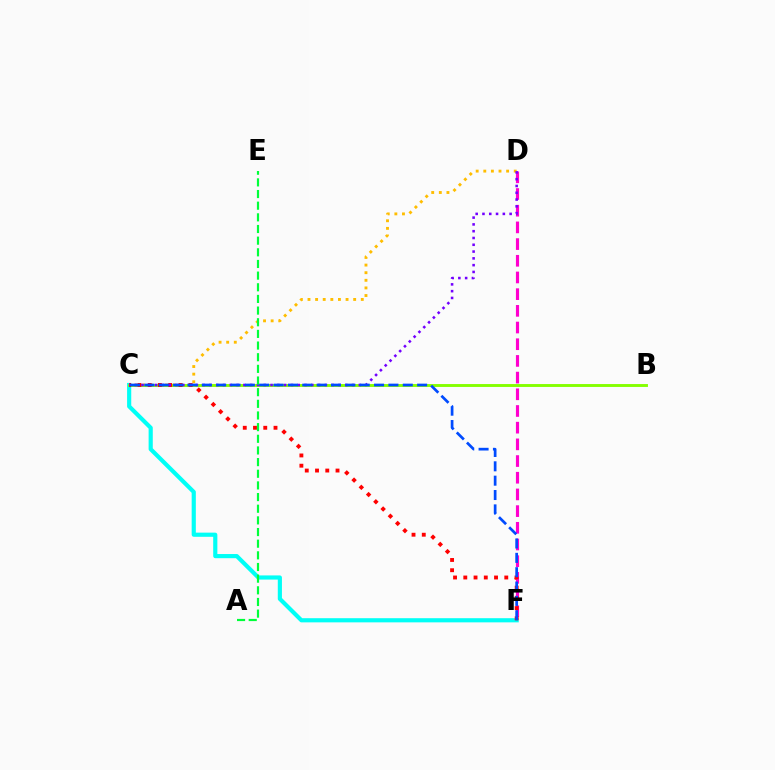{('D', 'F'): [{'color': '#ff00cf', 'line_style': 'dashed', 'thickness': 2.27}], ('C', 'F'): [{'color': '#00fff6', 'line_style': 'solid', 'thickness': 2.99}, {'color': '#ff0000', 'line_style': 'dotted', 'thickness': 2.78}, {'color': '#004bff', 'line_style': 'dashed', 'thickness': 1.95}], ('C', 'D'): [{'color': '#ffbd00', 'line_style': 'dotted', 'thickness': 2.07}, {'color': '#7200ff', 'line_style': 'dotted', 'thickness': 1.84}], ('B', 'C'): [{'color': '#84ff00', 'line_style': 'solid', 'thickness': 2.08}], ('A', 'E'): [{'color': '#00ff39', 'line_style': 'dashed', 'thickness': 1.58}]}